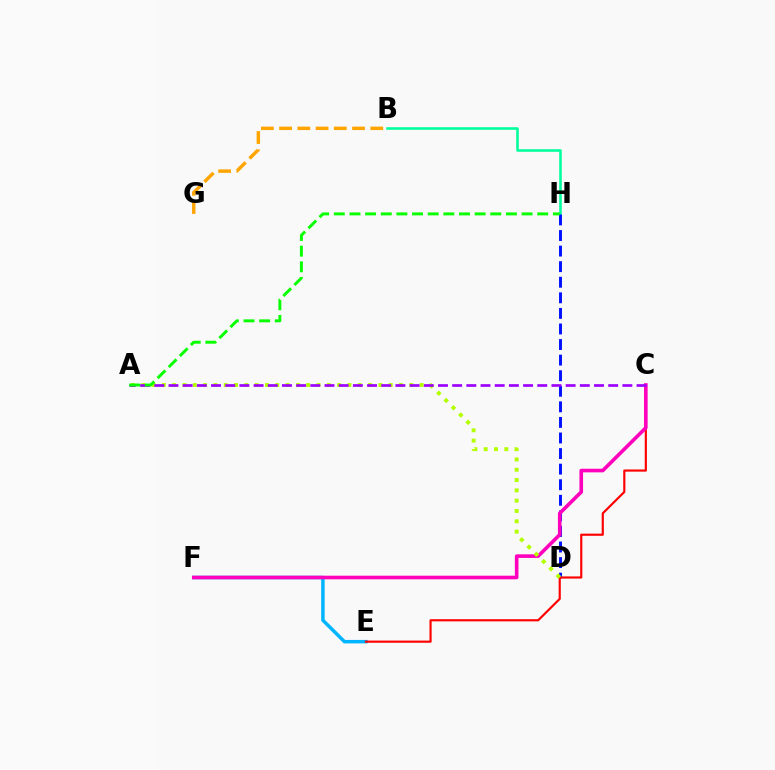{('E', 'F'): [{'color': '#00b5ff', 'line_style': 'solid', 'thickness': 2.5}], ('B', 'H'): [{'color': '#00ff9d', 'line_style': 'solid', 'thickness': 1.85}], ('B', 'G'): [{'color': '#ffa500', 'line_style': 'dashed', 'thickness': 2.48}], ('D', 'H'): [{'color': '#0010ff', 'line_style': 'dashed', 'thickness': 2.12}], ('C', 'E'): [{'color': '#ff0000', 'line_style': 'solid', 'thickness': 1.55}], ('C', 'F'): [{'color': '#ff00bd', 'line_style': 'solid', 'thickness': 2.6}], ('A', 'D'): [{'color': '#b3ff00', 'line_style': 'dotted', 'thickness': 2.8}], ('A', 'C'): [{'color': '#9b00ff', 'line_style': 'dashed', 'thickness': 1.93}], ('A', 'H'): [{'color': '#08ff00', 'line_style': 'dashed', 'thickness': 2.13}]}